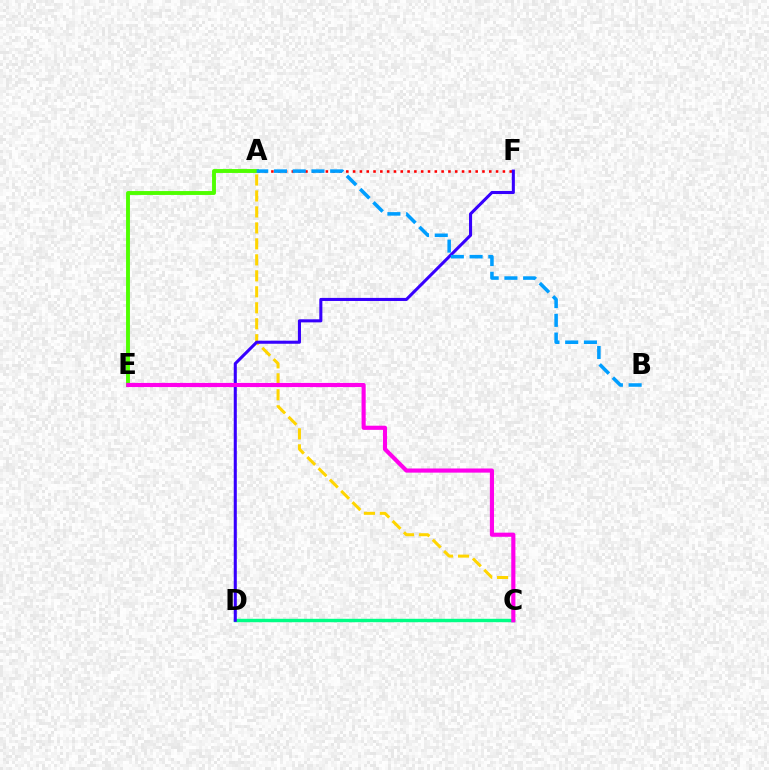{('A', 'F'): [{'color': '#ff0000', 'line_style': 'dotted', 'thickness': 1.85}], ('A', 'C'): [{'color': '#ffd500', 'line_style': 'dashed', 'thickness': 2.17}], ('A', 'E'): [{'color': '#4fff00', 'line_style': 'solid', 'thickness': 2.8}], ('C', 'D'): [{'color': '#00ff86', 'line_style': 'solid', 'thickness': 2.45}], ('D', 'F'): [{'color': '#3700ff', 'line_style': 'solid', 'thickness': 2.21}], ('A', 'B'): [{'color': '#009eff', 'line_style': 'dashed', 'thickness': 2.55}], ('C', 'E'): [{'color': '#ff00ed', 'line_style': 'solid', 'thickness': 2.98}]}